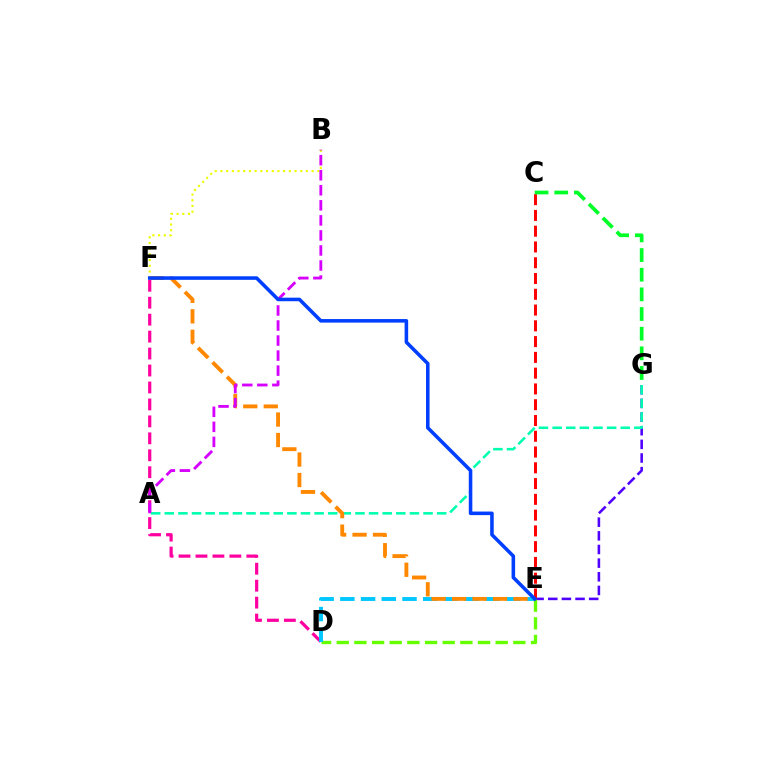{('E', 'G'): [{'color': '#4f00ff', 'line_style': 'dashed', 'thickness': 1.85}], ('B', 'F'): [{'color': '#eeff00', 'line_style': 'dotted', 'thickness': 1.55}], ('A', 'G'): [{'color': '#00ffaf', 'line_style': 'dashed', 'thickness': 1.85}], ('C', 'E'): [{'color': '#ff0000', 'line_style': 'dashed', 'thickness': 2.14}], ('D', 'E'): [{'color': '#66ff00', 'line_style': 'dashed', 'thickness': 2.4}, {'color': '#00c7ff', 'line_style': 'dashed', 'thickness': 2.81}], ('D', 'F'): [{'color': '#ff00a0', 'line_style': 'dashed', 'thickness': 2.3}], ('C', 'G'): [{'color': '#00ff27', 'line_style': 'dashed', 'thickness': 2.67}], ('E', 'F'): [{'color': '#ff8800', 'line_style': 'dashed', 'thickness': 2.78}, {'color': '#003fff', 'line_style': 'solid', 'thickness': 2.56}], ('A', 'B'): [{'color': '#d600ff', 'line_style': 'dashed', 'thickness': 2.04}]}